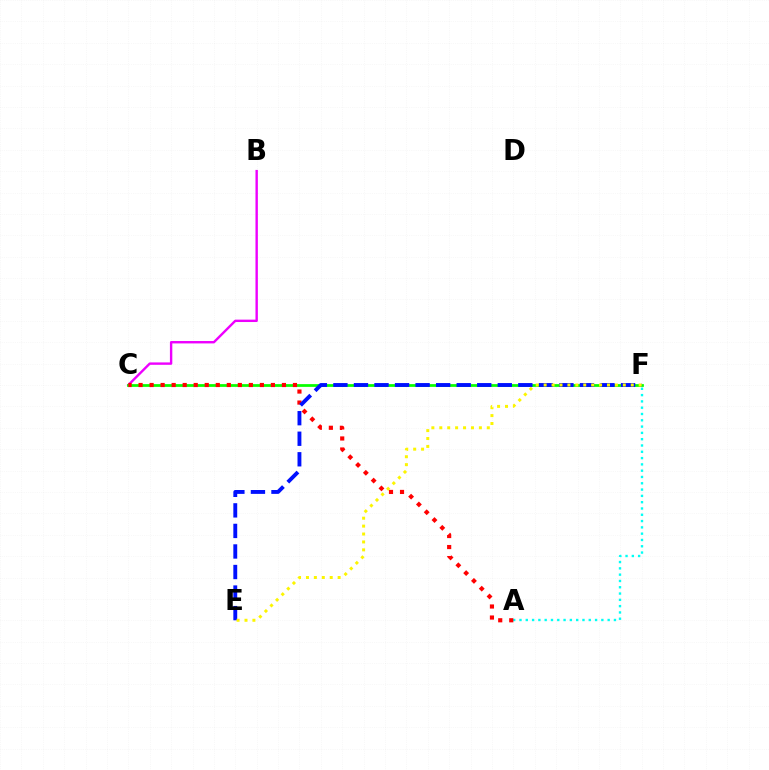{('B', 'C'): [{'color': '#ee00ff', 'line_style': 'solid', 'thickness': 1.73}], ('C', 'F'): [{'color': '#08ff00', 'line_style': 'solid', 'thickness': 1.98}], ('A', 'F'): [{'color': '#00fff6', 'line_style': 'dotted', 'thickness': 1.71}], ('A', 'C'): [{'color': '#ff0000', 'line_style': 'dotted', 'thickness': 3.0}], ('E', 'F'): [{'color': '#0010ff', 'line_style': 'dashed', 'thickness': 2.79}, {'color': '#fcf500', 'line_style': 'dotted', 'thickness': 2.15}]}